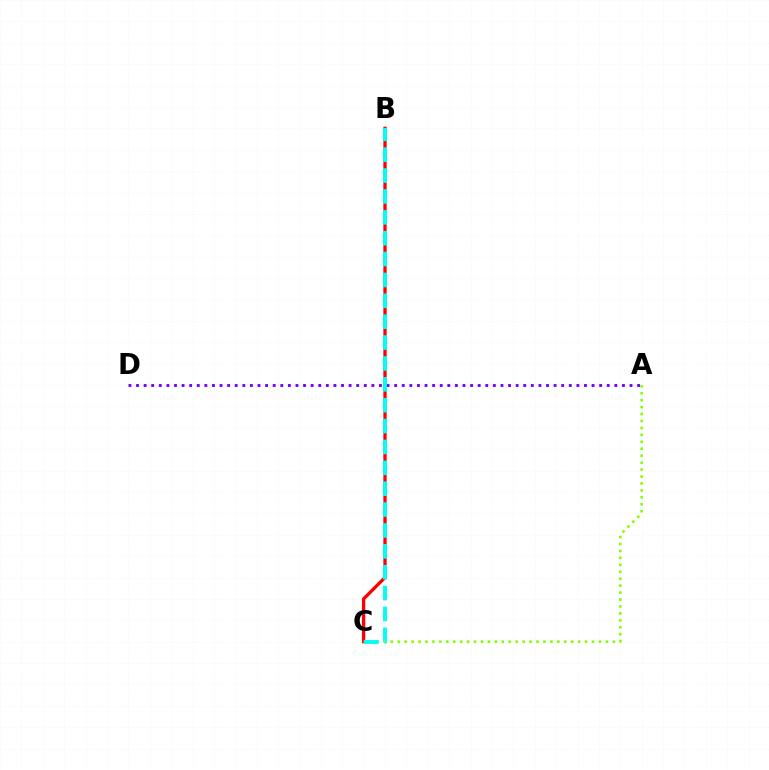{('B', 'C'): [{'color': '#ff0000', 'line_style': 'solid', 'thickness': 2.37}, {'color': '#00fff6', 'line_style': 'dashed', 'thickness': 2.84}], ('A', 'D'): [{'color': '#7200ff', 'line_style': 'dotted', 'thickness': 2.06}], ('A', 'C'): [{'color': '#84ff00', 'line_style': 'dotted', 'thickness': 1.89}]}